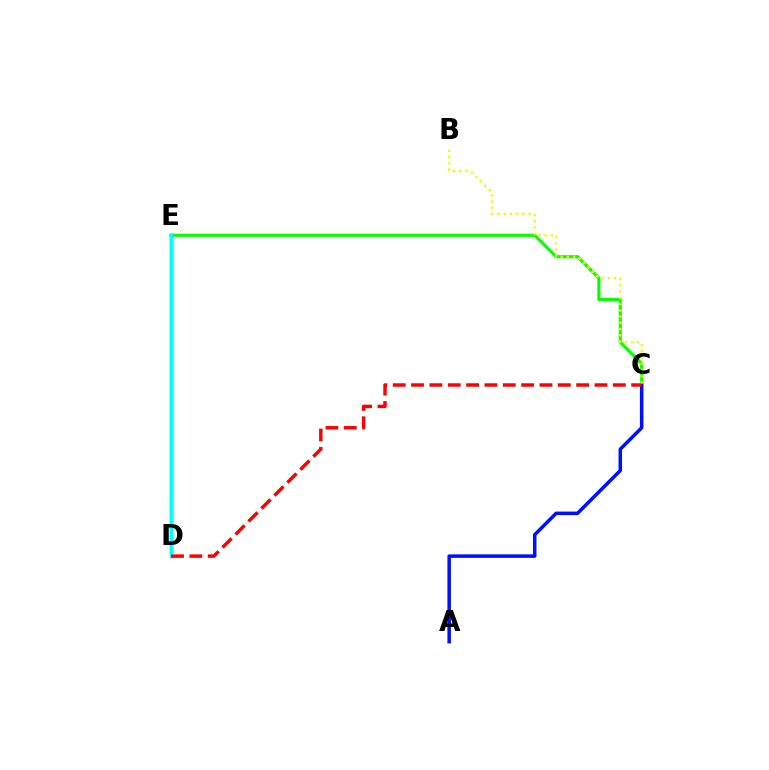{('C', 'E'): [{'color': '#08ff00', 'line_style': 'solid', 'thickness': 2.27}], ('A', 'C'): [{'color': '#0010ff', 'line_style': 'solid', 'thickness': 2.53}], ('D', 'E'): [{'color': '#ee00ff', 'line_style': 'solid', 'thickness': 2.46}, {'color': '#00fff6', 'line_style': 'solid', 'thickness': 2.26}], ('C', 'D'): [{'color': '#ff0000', 'line_style': 'dashed', 'thickness': 2.49}], ('B', 'C'): [{'color': '#fcf500', 'line_style': 'dotted', 'thickness': 1.69}]}